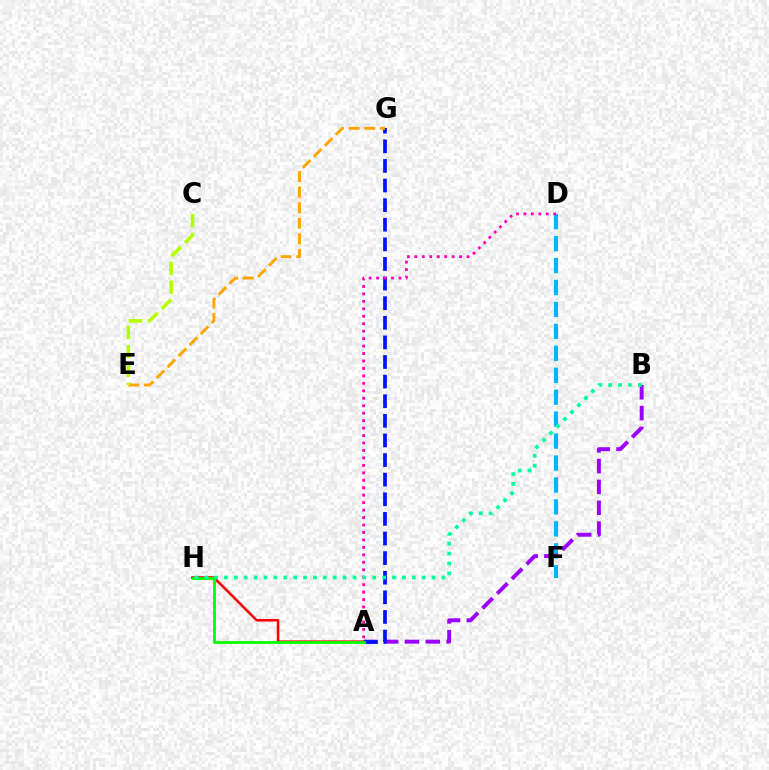{('A', 'H'): [{'color': '#ff0000', 'line_style': 'solid', 'thickness': 1.83}, {'color': '#08ff00', 'line_style': 'solid', 'thickness': 2.03}], ('D', 'F'): [{'color': '#00b5ff', 'line_style': 'dashed', 'thickness': 2.98}], ('A', 'B'): [{'color': '#9b00ff', 'line_style': 'dashed', 'thickness': 2.83}], ('A', 'G'): [{'color': '#0010ff', 'line_style': 'dashed', 'thickness': 2.66}], ('A', 'D'): [{'color': '#ff00bd', 'line_style': 'dotted', 'thickness': 2.03}], ('E', 'G'): [{'color': '#ffa500', 'line_style': 'dashed', 'thickness': 2.12}], ('C', 'E'): [{'color': '#b3ff00', 'line_style': 'dashed', 'thickness': 2.57}], ('B', 'H'): [{'color': '#00ff9d', 'line_style': 'dotted', 'thickness': 2.69}]}